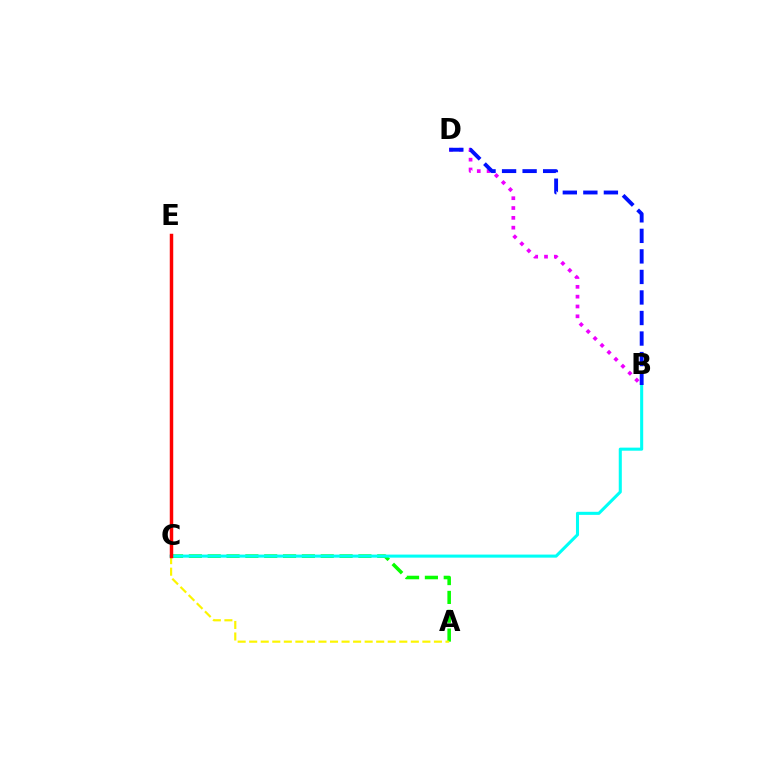{('A', 'C'): [{'color': '#08ff00', 'line_style': 'dashed', 'thickness': 2.56}, {'color': '#fcf500', 'line_style': 'dashed', 'thickness': 1.57}], ('B', 'C'): [{'color': '#00fff6', 'line_style': 'solid', 'thickness': 2.21}], ('B', 'D'): [{'color': '#ee00ff', 'line_style': 'dotted', 'thickness': 2.67}, {'color': '#0010ff', 'line_style': 'dashed', 'thickness': 2.79}], ('C', 'E'): [{'color': '#ff0000', 'line_style': 'solid', 'thickness': 2.5}]}